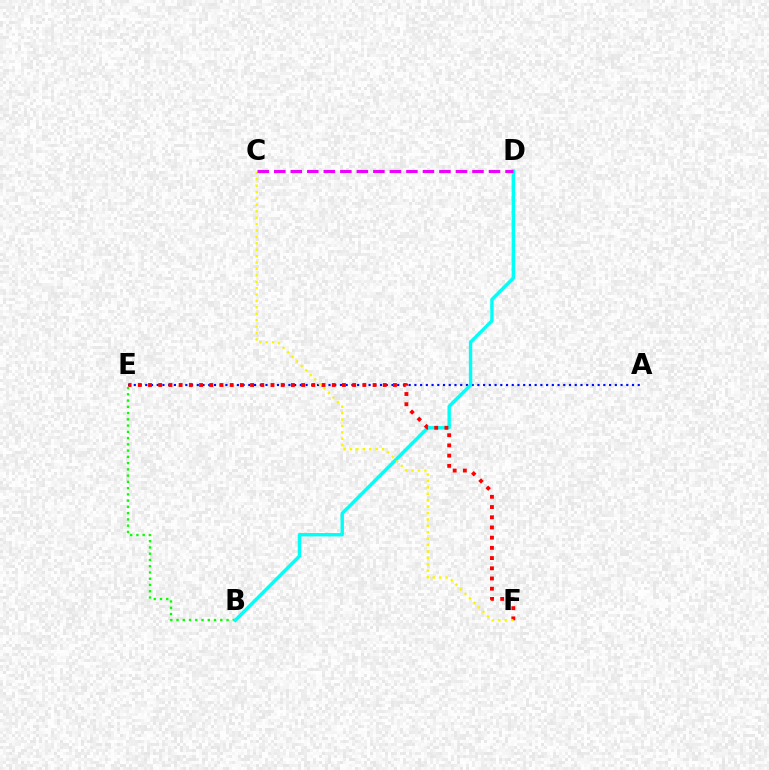{('B', 'E'): [{'color': '#08ff00', 'line_style': 'dotted', 'thickness': 1.7}], ('A', 'E'): [{'color': '#0010ff', 'line_style': 'dotted', 'thickness': 1.56}], ('B', 'D'): [{'color': '#00fff6', 'line_style': 'solid', 'thickness': 2.44}], ('E', 'F'): [{'color': '#ff0000', 'line_style': 'dotted', 'thickness': 2.77}], ('C', 'F'): [{'color': '#fcf500', 'line_style': 'dotted', 'thickness': 1.74}], ('C', 'D'): [{'color': '#ee00ff', 'line_style': 'dashed', 'thickness': 2.24}]}